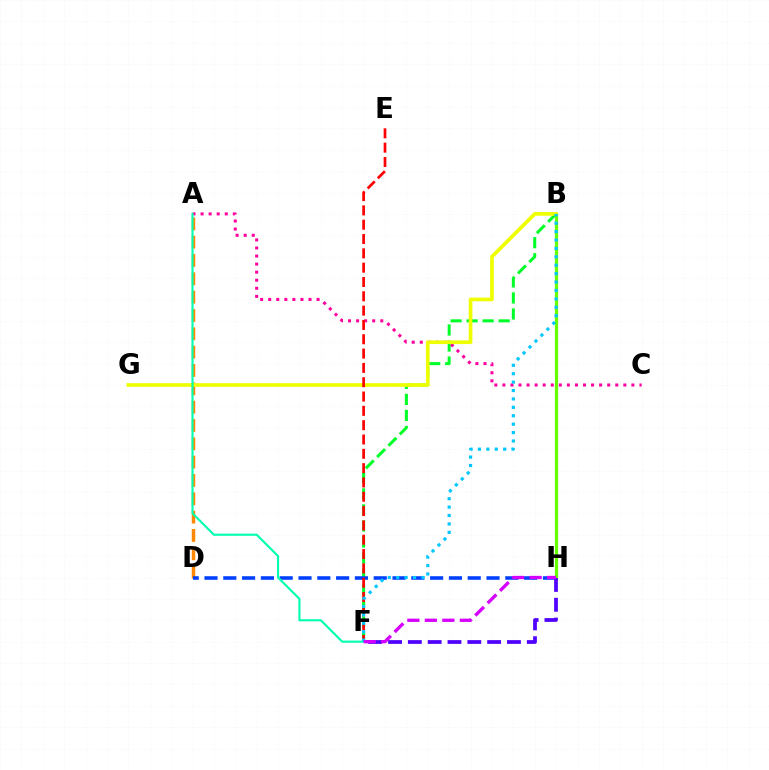{('B', 'F'): [{'color': '#00ff27', 'line_style': 'dashed', 'thickness': 2.18}, {'color': '#00c7ff', 'line_style': 'dotted', 'thickness': 2.29}], ('A', 'D'): [{'color': '#ff8800', 'line_style': 'dashed', 'thickness': 2.49}], ('D', 'H'): [{'color': '#003fff', 'line_style': 'dashed', 'thickness': 2.55}], ('A', 'C'): [{'color': '#ff00a0', 'line_style': 'dotted', 'thickness': 2.19}], ('B', 'H'): [{'color': '#66ff00', 'line_style': 'solid', 'thickness': 2.31}], ('B', 'G'): [{'color': '#eeff00', 'line_style': 'solid', 'thickness': 2.65}], ('E', 'F'): [{'color': '#ff0000', 'line_style': 'dashed', 'thickness': 1.95}], ('A', 'F'): [{'color': '#00ffaf', 'line_style': 'solid', 'thickness': 1.53}], ('F', 'H'): [{'color': '#4f00ff', 'line_style': 'dashed', 'thickness': 2.69}, {'color': '#d600ff', 'line_style': 'dashed', 'thickness': 2.38}]}